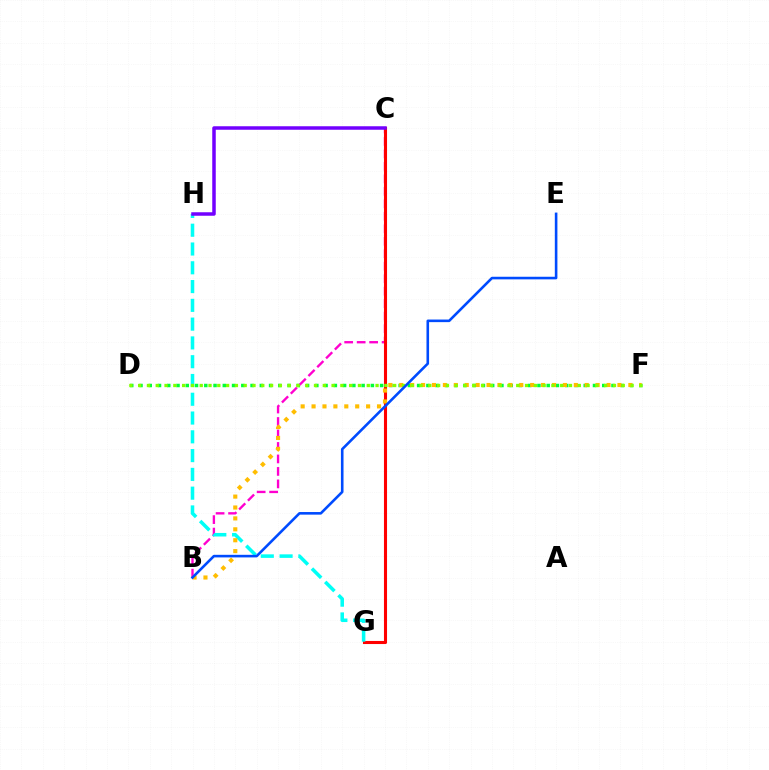{('D', 'F'): [{'color': '#00ff39', 'line_style': 'dotted', 'thickness': 2.51}, {'color': '#84ff00', 'line_style': 'dotted', 'thickness': 2.39}], ('B', 'C'): [{'color': '#ff00cf', 'line_style': 'dashed', 'thickness': 1.7}], ('C', 'G'): [{'color': '#ff0000', 'line_style': 'solid', 'thickness': 2.22}], ('G', 'H'): [{'color': '#00fff6', 'line_style': 'dashed', 'thickness': 2.55}], ('B', 'F'): [{'color': '#ffbd00', 'line_style': 'dotted', 'thickness': 2.96}], ('B', 'E'): [{'color': '#004bff', 'line_style': 'solid', 'thickness': 1.87}], ('C', 'H'): [{'color': '#7200ff', 'line_style': 'solid', 'thickness': 2.52}]}